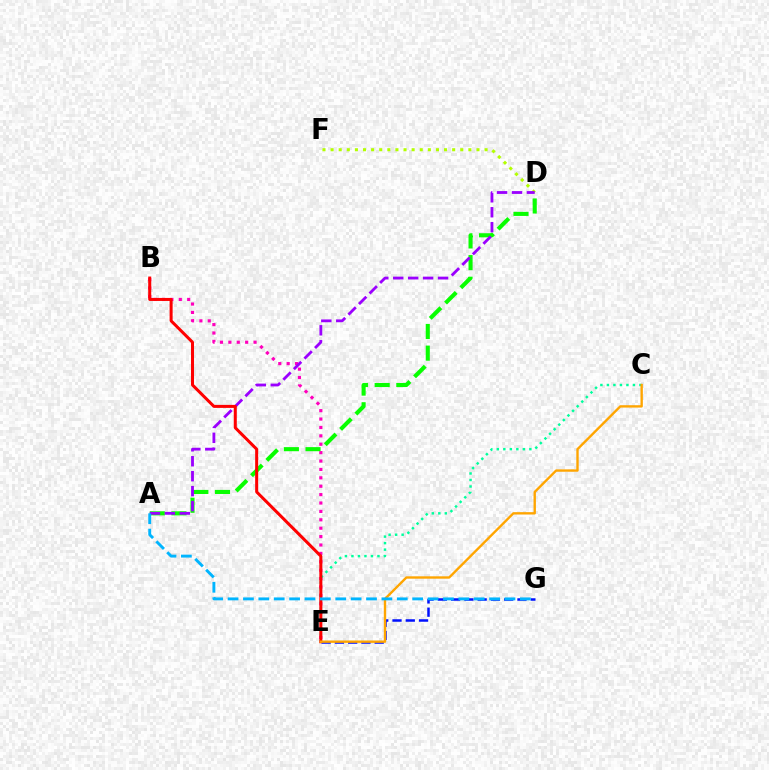{('B', 'E'): [{'color': '#ff00bd', 'line_style': 'dotted', 'thickness': 2.28}, {'color': '#ff0000', 'line_style': 'solid', 'thickness': 2.17}], ('D', 'F'): [{'color': '#b3ff00', 'line_style': 'dotted', 'thickness': 2.2}], ('C', 'E'): [{'color': '#00ff9d', 'line_style': 'dotted', 'thickness': 1.77}, {'color': '#ffa500', 'line_style': 'solid', 'thickness': 1.71}], ('A', 'D'): [{'color': '#08ff00', 'line_style': 'dashed', 'thickness': 2.94}, {'color': '#9b00ff', 'line_style': 'dashed', 'thickness': 2.03}], ('E', 'G'): [{'color': '#0010ff', 'line_style': 'dashed', 'thickness': 1.8}], ('A', 'G'): [{'color': '#00b5ff', 'line_style': 'dashed', 'thickness': 2.09}]}